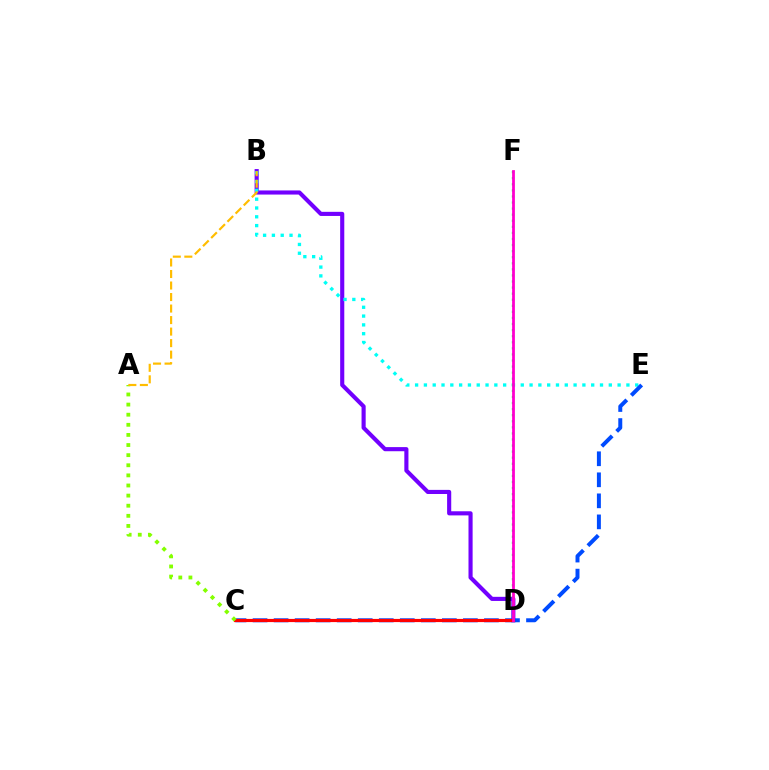{('B', 'D'): [{'color': '#7200ff', 'line_style': 'solid', 'thickness': 2.97}], ('B', 'E'): [{'color': '#00fff6', 'line_style': 'dotted', 'thickness': 2.39}], ('C', 'E'): [{'color': '#004bff', 'line_style': 'dashed', 'thickness': 2.86}], ('D', 'F'): [{'color': '#00ff39', 'line_style': 'dotted', 'thickness': 1.65}, {'color': '#ff00cf', 'line_style': 'solid', 'thickness': 2.0}], ('C', 'D'): [{'color': '#ff0000', 'line_style': 'solid', 'thickness': 2.28}], ('A', 'C'): [{'color': '#84ff00', 'line_style': 'dotted', 'thickness': 2.75}], ('A', 'B'): [{'color': '#ffbd00', 'line_style': 'dashed', 'thickness': 1.56}]}